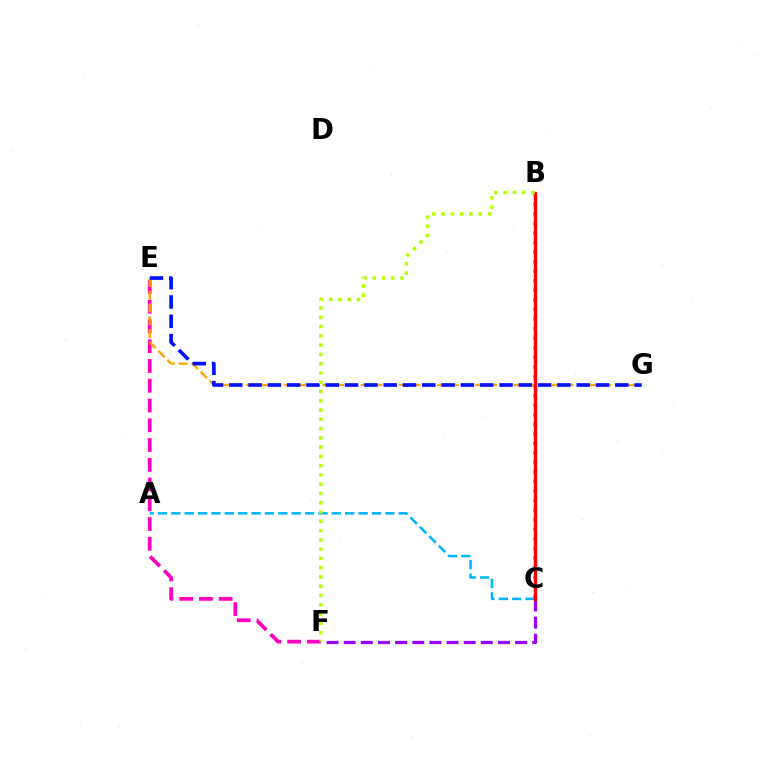{('E', 'F'): [{'color': '#ff00bd', 'line_style': 'dashed', 'thickness': 2.68}], ('C', 'F'): [{'color': '#9b00ff', 'line_style': 'dashed', 'thickness': 2.33}], ('B', 'C'): [{'color': '#08ff00', 'line_style': 'dotted', 'thickness': 2.6}, {'color': '#00ff9d', 'line_style': 'dotted', 'thickness': 2.47}, {'color': '#ff0000', 'line_style': 'solid', 'thickness': 2.35}], ('A', 'C'): [{'color': '#00b5ff', 'line_style': 'dashed', 'thickness': 1.82}], ('E', 'G'): [{'color': '#ffa500', 'line_style': 'dashed', 'thickness': 1.73}, {'color': '#0010ff', 'line_style': 'dashed', 'thickness': 2.62}], ('B', 'F'): [{'color': '#b3ff00', 'line_style': 'dotted', 'thickness': 2.52}]}